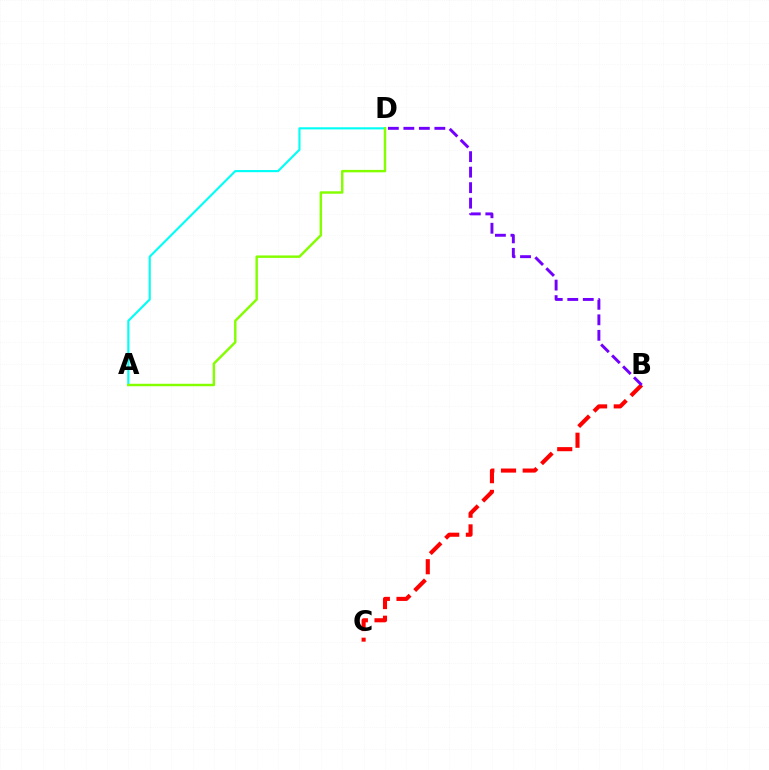{('A', 'D'): [{'color': '#00fff6', 'line_style': 'solid', 'thickness': 1.53}, {'color': '#84ff00', 'line_style': 'solid', 'thickness': 1.76}], ('B', 'C'): [{'color': '#ff0000', 'line_style': 'dashed', 'thickness': 2.95}], ('B', 'D'): [{'color': '#7200ff', 'line_style': 'dashed', 'thickness': 2.11}]}